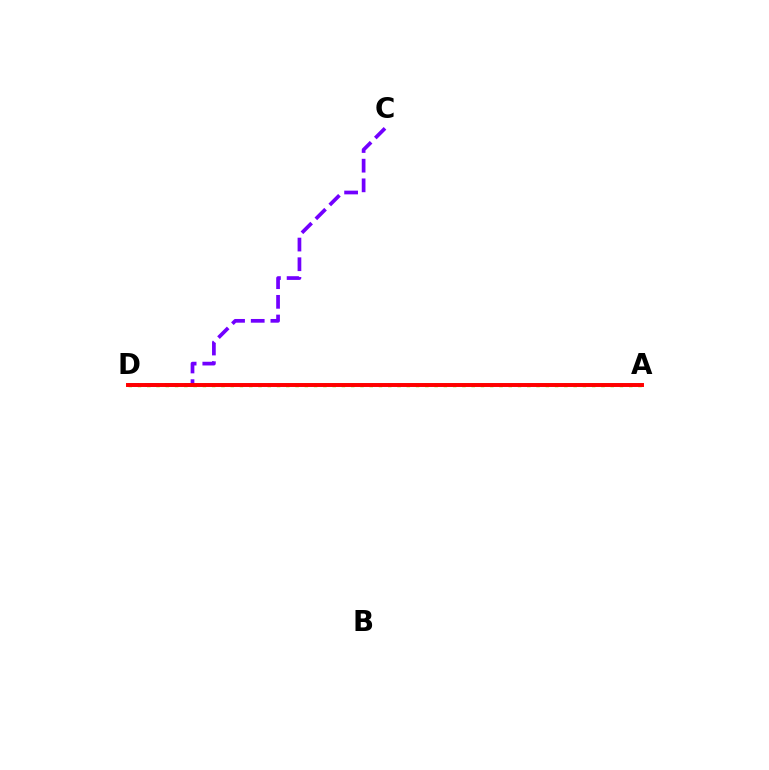{('A', 'D'): [{'color': '#84ff00', 'line_style': 'dotted', 'thickness': 2.52}, {'color': '#00fff6', 'line_style': 'dashed', 'thickness': 1.74}, {'color': '#ff0000', 'line_style': 'solid', 'thickness': 2.84}], ('C', 'D'): [{'color': '#7200ff', 'line_style': 'dashed', 'thickness': 2.67}]}